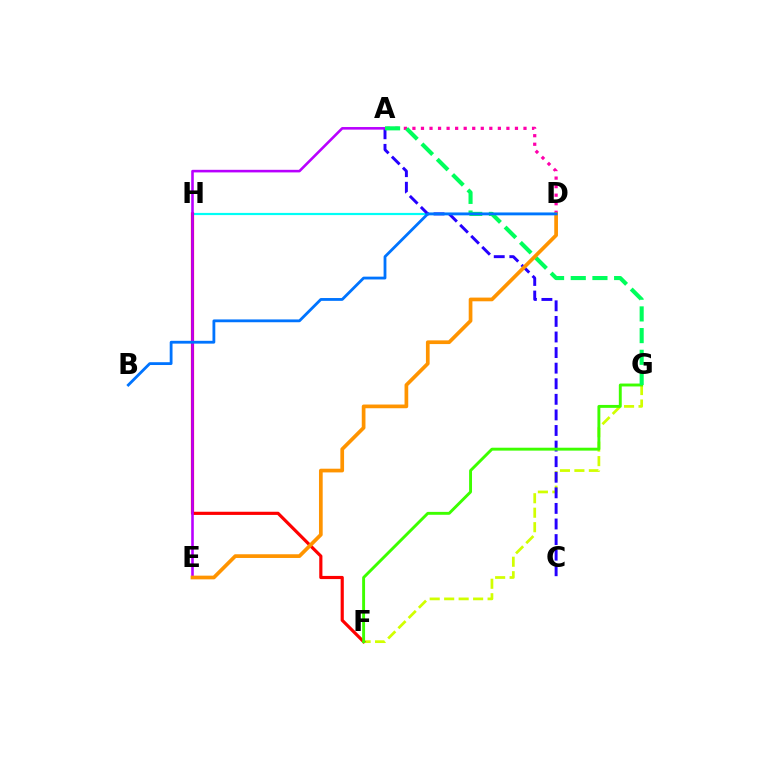{('F', 'G'): [{'color': '#d1ff00', 'line_style': 'dashed', 'thickness': 1.97}, {'color': '#3dff00', 'line_style': 'solid', 'thickness': 2.09}], ('A', 'D'): [{'color': '#ff00ac', 'line_style': 'dotted', 'thickness': 2.32}], ('D', 'H'): [{'color': '#00fff6', 'line_style': 'solid', 'thickness': 1.58}], ('A', 'C'): [{'color': '#2500ff', 'line_style': 'dashed', 'thickness': 2.12}], ('F', 'H'): [{'color': '#ff0000', 'line_style': 'solid', 'thickness': 2.28}], ('A', 'E'): [{'color': '#b900ff', 'line_style': 'solid', 'thickness': 1.87}], ('A', 'G'): [{'color': '#00ff5c', 'line_style': 'dashed', 'thickness': 2.95}], ('D', 'E'): [{'color': '#ff9400', 'line_style': 'solid', 'thickness': 2.67}], ('B', 'D'): [{'color': '#0074ff', 'line_style': 'solid', 'thickness': 2.02}]}